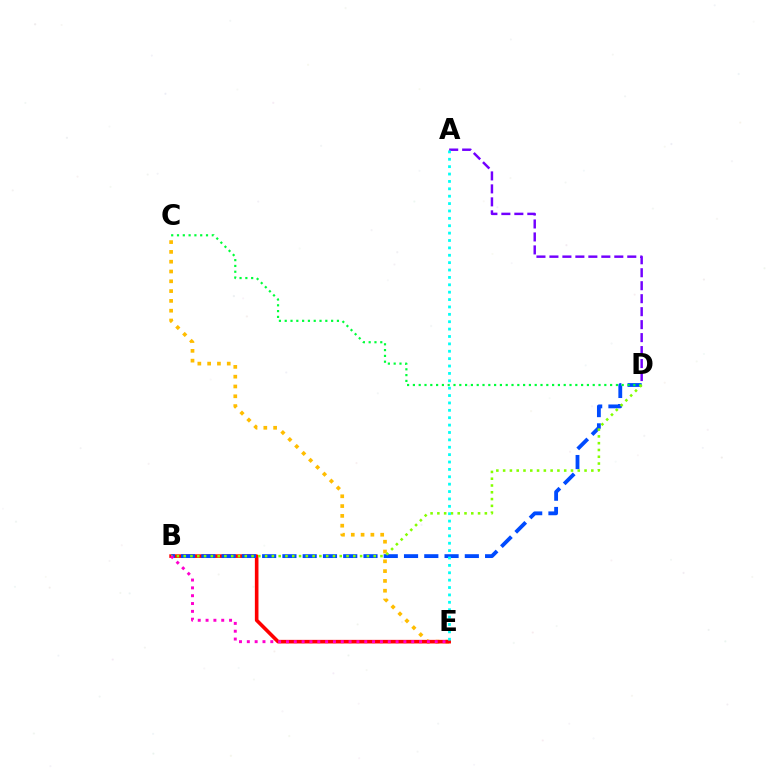{('C', 'E'): [{'color': '#ffbd00', 'line_style': 'dotted', 'thickness': 2.66}], ('B', 'E'): [{'color': '#ff0000', 'line_style': 'solid', 'thickness': 2.6}, {'color': '#ff00cf', 'line_style': 'dotted', 'thickness': 2.13}], ('A', 'D'): [{'color': '#7200ff', 'line_style': 'dashed', 'thickness': 1.76}], ('B', 'D'): [{'color': '#004bff', 'line_style': 'dashed', 'thickness': 2.75}, {'color': '#84ff00', 'line_style': 'dotted', 'thickness': 1.84}], ('C', 'D'): [{'color': '#00ff39', 'line_style': 'dotted', 'thickness': 1.58}], ('A', 'E'): [{'color': '#00fff6', 'line_style': 'dotted', 'thickness': 2.01}]}